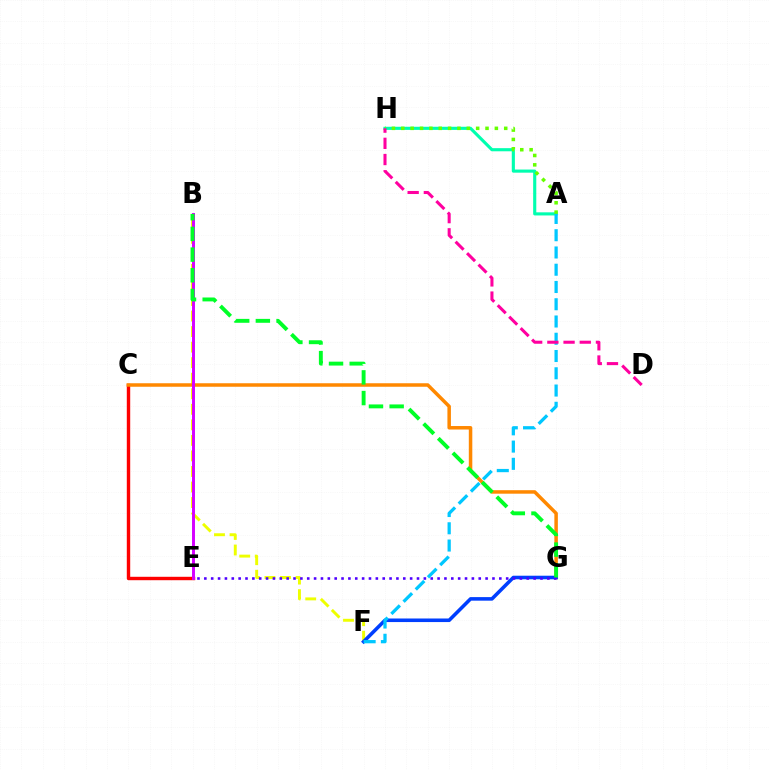{('C', 'E'): [{'color': '#ff0000', 'line_style': 'solid', 'thickness': 2.46}], ('A', 'H'): [{'color': '#00ffaf', 'line_style': 'solid', 'thickness': 2.25}, {'color': '#66ff00', 'line_style': 'dotted', 'thickness': 2.54}], ('B', 'F'): [{'color': '#eeff00', 'line_style': 'dashed', 'thickness': 2.11}], ('C', 'G'): [{'color': '#ff8800', 'line_style': 'solid', 'thickness': 2.52}], ('B', 'E'): [{'color': '#d600ff', 'line_style': 'solid', 'thickness': 2.13}], ('F', 'G'): [{'color': '#003fff', 'line_style': 'solid', 'thickness': 2.57}], ('E', 'G'): [{'color': '#4f00ff', 'line_style': 'dotted', 'thickness': 1.86}], ('A', 'F'): [{'color': '#00c7ff', 'line_style': 'dashed', 'thickness': 2.34}], ('D', 'H'): [{'color': '#ff00a0', 'line_style': 'dashed', 'thickness': 2.2}], ('B', 'G'): [{'color': '#00ff27', 'line_style': 'dashed', 'thickness': 2.81}]}